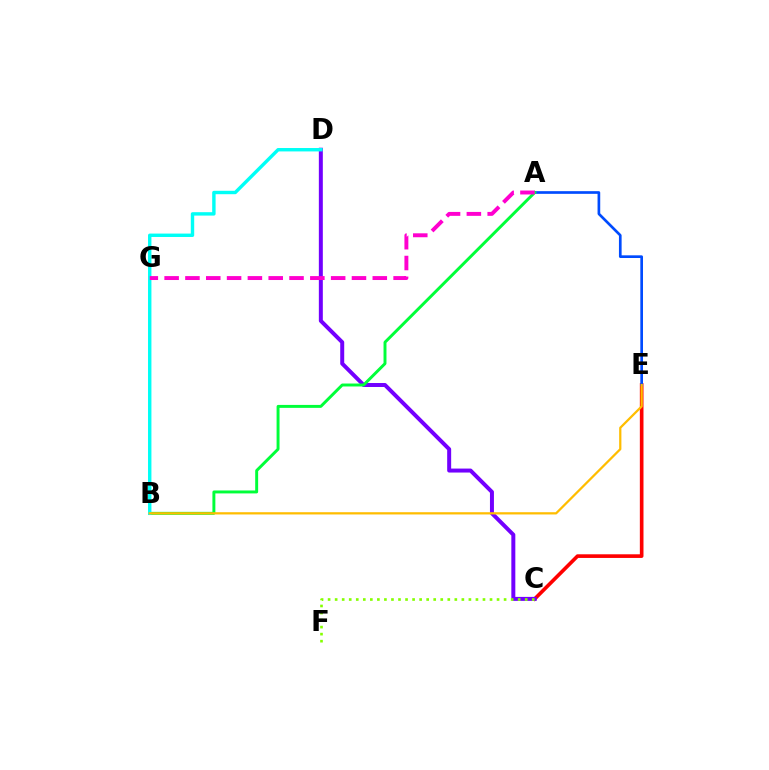{('C', 'E'): [{'color': '#ff0000', 'line_style': 'solid', 'thickness': 2.62}], ('C', 'D'): [{'color': '#7200ff', 'line_style': 'solid', 'thickness': 2.86}], ('A', 'E'): [{'color': '#004bff', 'line_style': 'solid', 'thickness': 1.93}], ('A', 'B'): [{'color': '#00ff39', 'line_style': 'solid', 'thickness': 2.12}], ('B', 'D'): [{'color': '#00fff6', 'line_style': 'solid', 'thickness': 2.45}], ('A', 'G'): [{'color': '#ff00cf', 'line_style': 'dashed', 'thickness': 2.83}], ('B', 'E'): [{'color': '#ffbd00', 'line_style': 'solid', 'thickness': 1.62}], ('C', 'F'): [{'color': '#84ff00', 'line_style': 'dotted', 'thickness': 1.91}]}